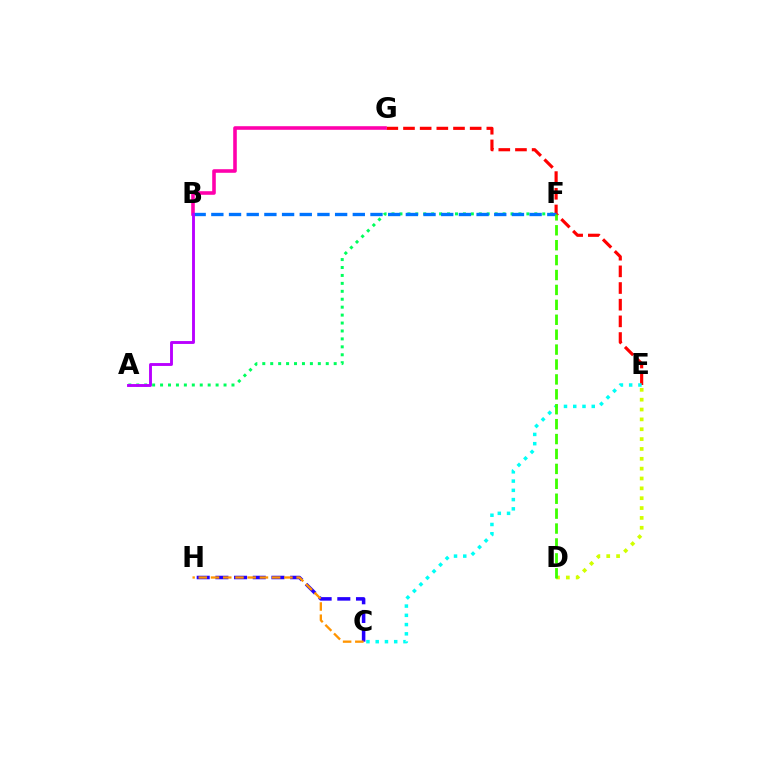{('A', 'F'): [{'color': '#00ff5c', 'line_style': 'dotted', 'thickness': 2.16}], ('E', 'G'): [{'color': '#ff0000', 'line_style': 'dashed', 'thickness': 2.26}], ('B', 'G'): [{'color': '#ff00ac', 'line_style': 'solid', 'thickness': 2.58}], ('C', 'H'): [{'color': '#2500ff', 'line_style': 'dashed', 'thickness': 2.54}, {'color': '#ff9400', 'line_style': 'dashed', 'thickness': 1.66}], ('D', 'E'): [{'color': '#d1ff00', 'line_style': 'dotted', 'thickness': 2.68}], ('B', 'F'): [{'color': '#0074ff', 'line_style': 'dashed', 'thickness': 2.4}], ('C', 'E'): [{'color': '#00fff6', 'line_style': 'dotted', 'thickness': 2.51}], ('D', 'F'): [{'color': '#3dff00', 'line_style': 'dashed', 'thickness': 2.03}], ('A', 'B'): [{'color': '#b900ff', 'line_style': 'solid', 'thickness': 2.08}]}